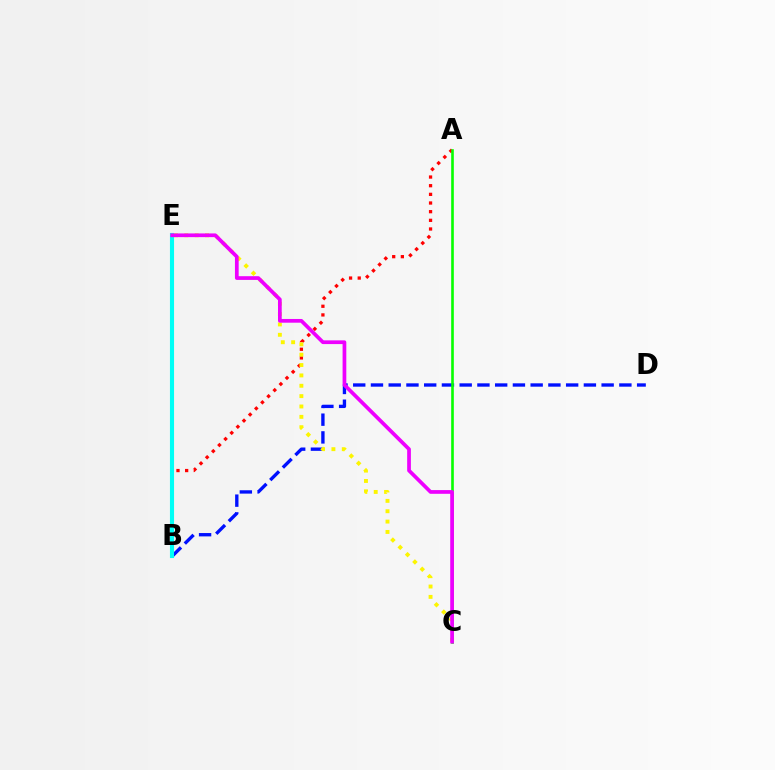{('A', 'B'): [{'color': '#ff0000', 'line_style': 'dotted', 'thickness': 2.35}], ('B', 'D'): [{'color': '#0010ff', 'line_style': 'dashed', 'thickness': 2.41}], ('C', 'E'): [{'color': '#fcf500', 'line_style': 'dotted', 'thickness': 2.81}, {'color': '#ee00ff', 'line_style': 'solid', 'thickness': 2.68}], ('A', 'C'): [{'color': '#08ff00', 'line_style': 'solid', 'thickness': 1.89}], ('B', 'E'): [{'color': '#00fff6', 'line_style': 'solid', 'thickness': 2.95}]}